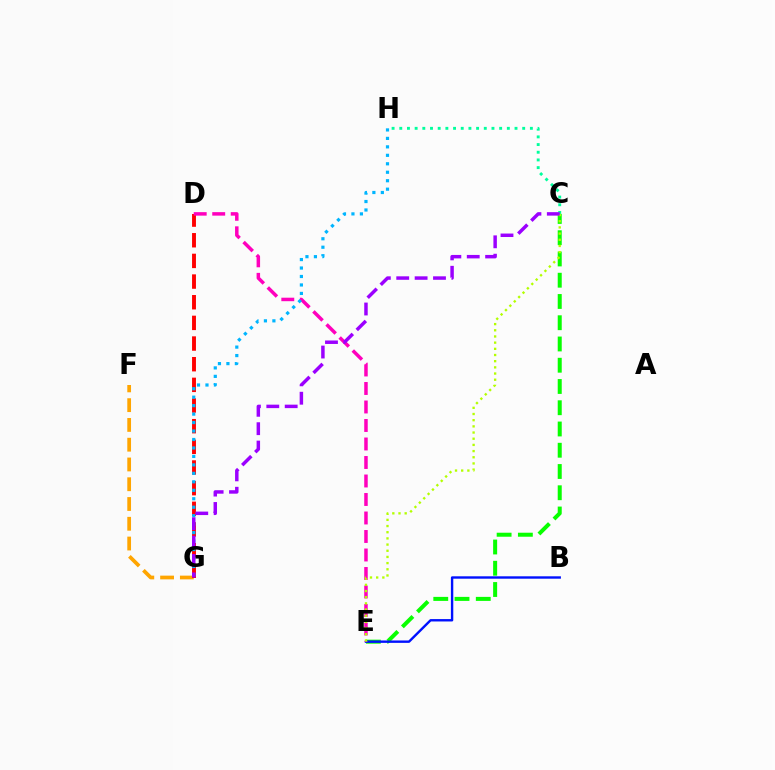{('F', 'G'): [{'color': '#ffa500', 'line_style': 'dashed', 'thickness': 2.69}], ('D', 'G'): [{'color': '#ff0000', 'line_style': 'dashed', 'thickness': 2.81}], ('C', 'H'): [{'color': '#00ff9d', 'line_style': 'dotted', 'thickness': 2.09}], ('C', 'E'): [{'color': '#08ff00', 'line_style': 'dashed', 'thickness': 2.89}, {'color': '#b3ff00', 'line_style': 'dotted', 'thickness': 1.68}], ('B', 'E'): [{'color': '#0010ff', 'line_style': 'solid', 'thickness': 1.72}], ('D', 'E'): [{'color': '#ff00bd', 'line_style': 'dashed', 'thickness': 2.51}], ('G', 'H'): [{'color': '#00b5ff', 'line_style': 'dotted', 'thickness': 2.3}], ('C', 'G'): [{'color': '#9b00ff', 'line_style': 'dashed', 'thickness': 2.5}]}